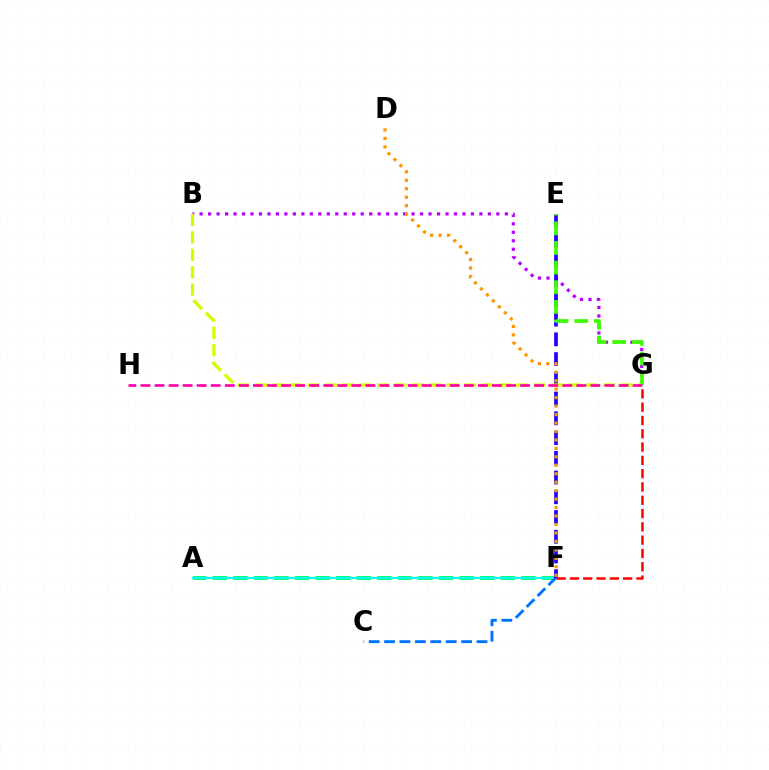{('A', 'F'): [{'color': '#00ff5c', 'line_style': 'dashed', 'thickness': 2.79}, {'color': '#00fff6', 'line_style': 'solid', 'thickness': 1.56}], ('B', 'G'): [{'color': '#b900ff', 'line_style': 'dotted', 'thickness': 2.3}, {'color': '#d1ff00', 'line_style': 'dashed', 'thickness': 2.36}], ('C', 'F'): [{'color': '#0074ff', 'line_style': 'dashed', 'thickness': 2.09}], ('E', 'F'): [{'color': '#2500ff', 'line_style': 'dashed', 'thickness': 2.68}], ('E', 'G'): [{'color': '#3dff00', 'line_style': 'dashed', 'thickness': 2.67}], ('G', 'H'): [{'color': '#ff00ac', 'line_style': 'dashed', 'thickness': 1.91}], ('F', 'G'): [{'color': '#ff0000', 'line_style': 'dashed', 'thickness': 1.81}], ('D', 'F'): [{'color': '#ff9400', 'line_style': 'dotted', 'thickness': 2.3}]}